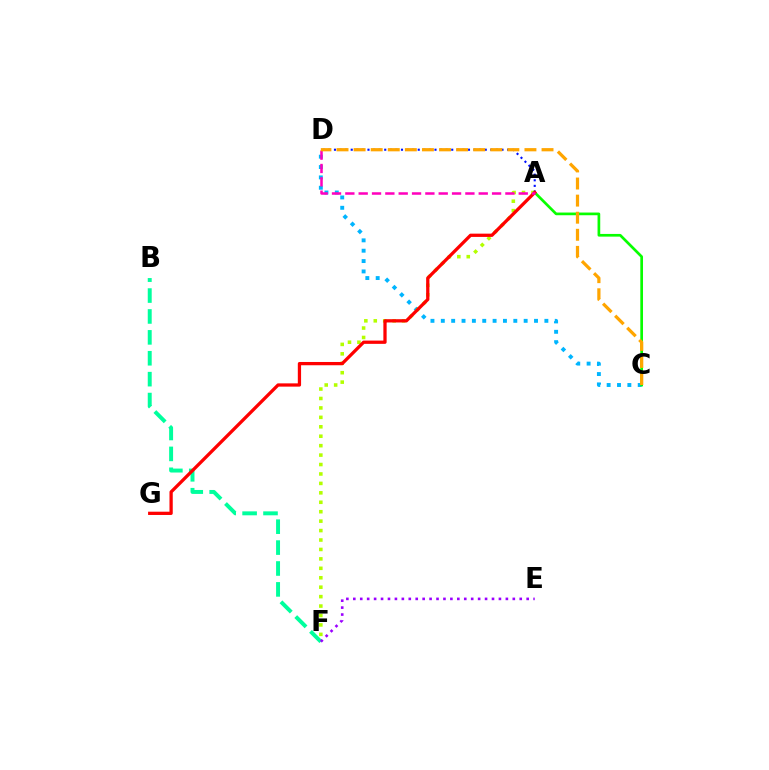{('B', 'F'): [{'color': '#00ff9d', 'line_style': 'dashed', 'thickness': 2.84}], ('C', 'D'): [{'color': '#00b5ff', 'line_style': 'dotted', 'thickness': 2.81}, {'color': '#ffa500', 'line_style': 'dashed', 'thickness': 2.32}], ('A', 'C'): [{'color': '#08ff00', 'line_style': 'solid', 'thickness': 1.94}], ('A', 'F'): [{'color': '#b3ff00', 'line_style': 'dotted', 'thickness': 2.56}], ('A', 'D'): [{'color': '#0010ff', 'line_style': 'dotted', 'thickness': 1.52}, {'color': '#ff00bd', 'line_style': 'dashed', 'thickness': 1.81}], ('A', 'G'): [{'color': '#ff0000', 'line_style': 'solid', 'thickness': 2.35}], ('E', 'F'): [{'color': '#9b00ff', 'line_style': 'dotted', 'thickness': 1.88}]}